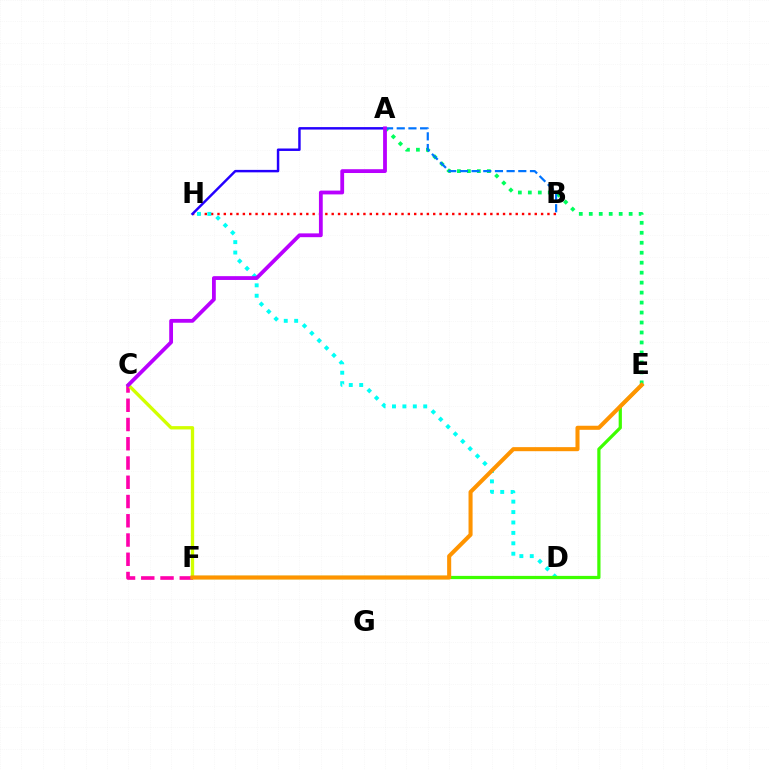{('A', 'E'): [{'color': '#00ff5c', 'line_style': 'dotted', 'thickness': 2.71}], ('C', 'F'): [{'color': '#ff00ac', 'line_style': 'dashed', 'thickness': 2.62}, {'color': '#d1ff00', 'line_style': 'solid', 'thickness': 2.4}], ('B', 'H'): [{'color': '#ff0000', 'line_style': 'dotted', 'thickness': 1.72}], ('A', 'B'): [{'color': '#0074ff', 'line_style': 'dashed', 'thickness': 1.59}], ('D', 'H'): [{'color': '#00fff6', 'line_style': 'dotted', 'thickness': 2.83}], ('E', 'F'): [{'color': '#3dff00', 'line_style': 'solid', 'thickness': 2.32}, {'color': '#ff9400', 'line_style': 'solid', 'thickness': 2.92}], ('A', 'H'): [{'color': '#2500ff', 'line_style': 'solid', 'thickness': 1.77}], ('A', 'C'): [{'color': '#b900ff', 'line_style': 'solid', 'thickness': 2.74}]}